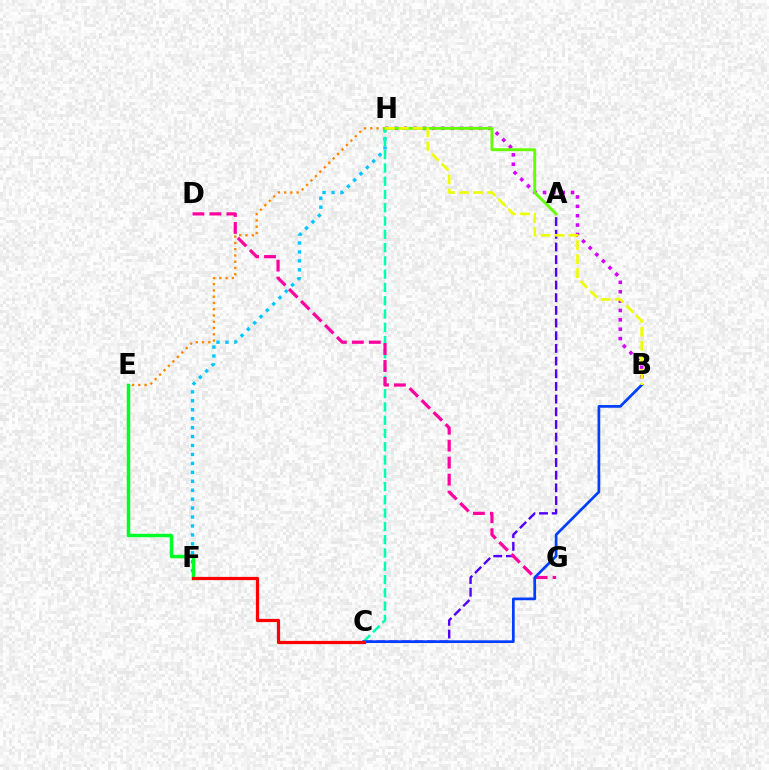{('B', 'H'): [{'color': '#d600ff', 'line_style': 'dotted', 'thickness': 2.55}, {'color': '#eeff00', 'line_style': 'dashed', 'thickness': 1.9}], ('F', 'H'): [{'color': '#00c7ff', 'line_style': 'dotted', 'thickness': 2.43}], ('E', 'F'): [{'color': '#00ff27', 'line_style': 'solid', 'thickness': 2.51}], ('A', 'C'): [{'color': '#4f00ff', 'line_style': 'dashed', 'thickness': 1.72}], ('C', 'H'): [{'color': '#00ffaf', 'line_style': 'dashed', 'thickness': 1.8}], ('E', 'H'): [{'color': '#ff8800', 'line_style': 'dotted', 'thickness': 1.7}], ('A', 'H'): [{'color': '#66ff00', 'line_style': 'solid', 'thickness': 2.09}], ('D', 'G'): [{'color': '#ff00a0', 'line_style': 'dashed', 'thickness': 2.31}], ('B', 'C'): [{'color': '#003fff', 'line_style': 'solid', 'thickness': 1.96}], ('C', 'F'): [{'color': '#ff0000', 'line_style': 'solid', 'thickness': 2.32}]}